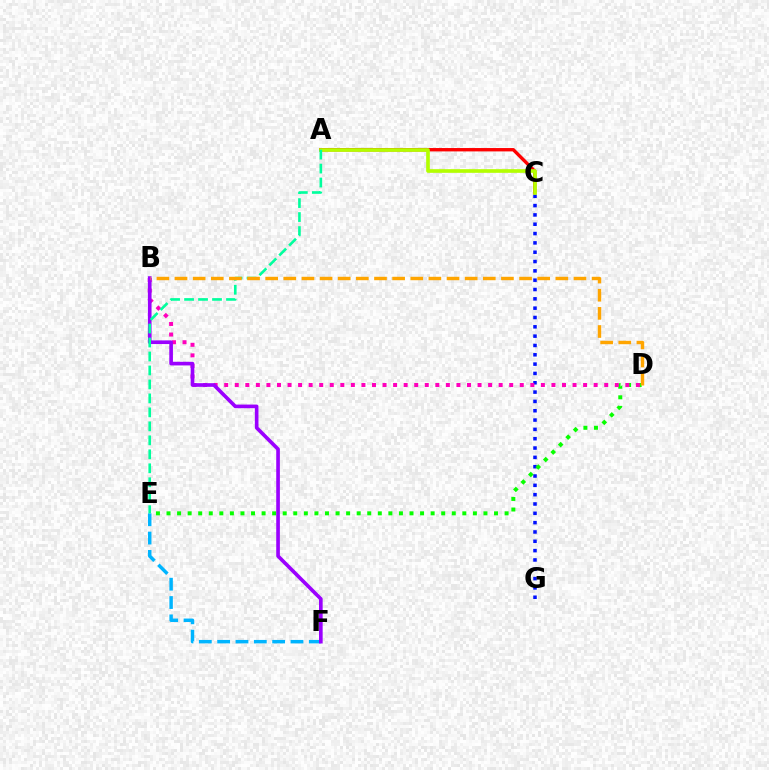{('E', 'F'): [{'color': '#00b5ff', 'line_style': 'dashed', 'thickness': 2.49}], ('A', 'C'): [{'color': '#ff0000', 'line_style': 'solid', 'thickness': 2.42}, {'color': '#b3ff00', 'line_style': 'solid', 'thickness': 2.64}], ('C', 'G'): [{'color': '#0010ff', 'line_style': 'dotted', 'thickness': 2.53}], ('D', 'E'): [{'color': '#08ff00', 'line_style': 'dotted', 'thickness': 2.87}], ('B', 'D'): [{'color': '#ff00bd', 'line_style': 'dotted', 'thickness': 2.87}, {'color': '#ffa500', 'line_style': 'dashed', 'thickness': 2.46}], ('B', 'F'): [{'color': '#9b00ff', 'line_style': 'solid', 'thickness': 2.63}], ('A', 'E'): [{'color': '#00ff9d', 'line_style': 'dashed', 'thickness': 1.9}]}